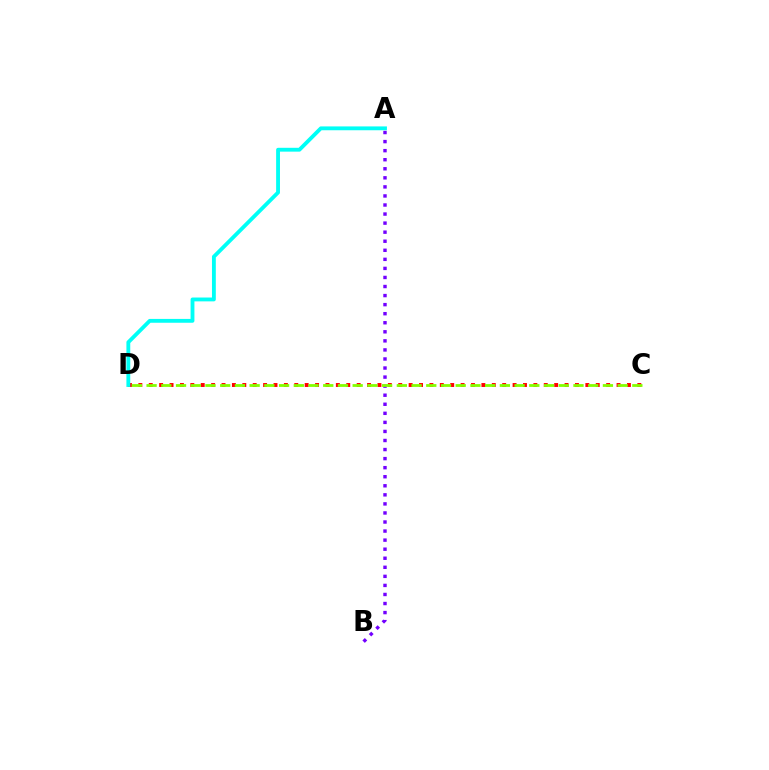{('C', 'D'): [{'color': '#ff0000', 'line_style': 'dotted', 'thickness': 2.82}, {'color': '#84ff00', 'line_style': 'dashed', 'thickness': 2.0}], ('A', 'D'): [{'color': '#00fff6', 'line_style': 'solid', 'thickness': 2.77}], ('A', 'B'): [{'color': '#7200ff', 'line_style': 'dotted', 'thickness': 2.46}]}